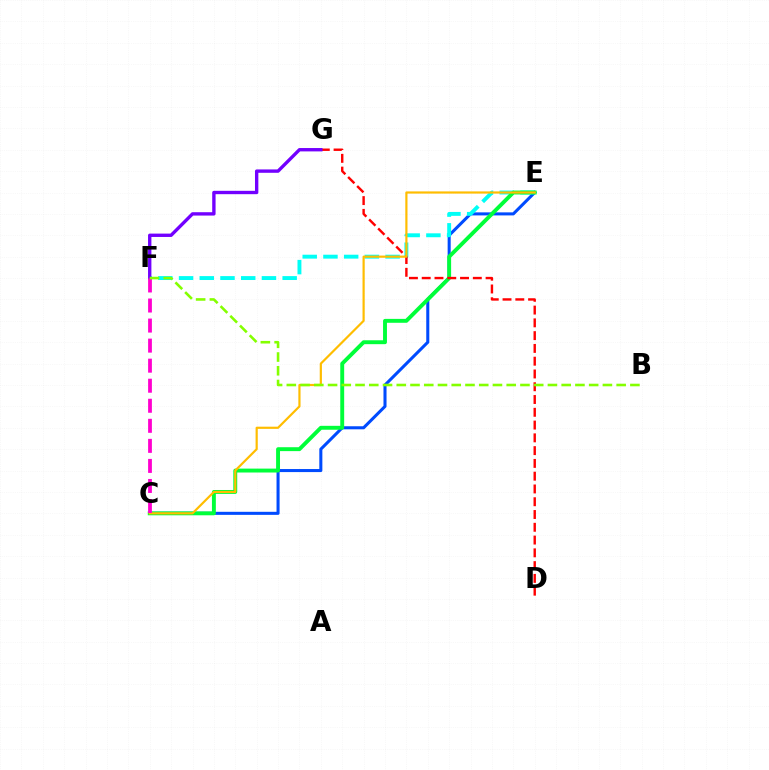{('C', 'E'): [{'color': '#004bff', 'line_style': 'solid', 'thickness': 2.2}, {'color': '#00ff39', 'line_style': 'solid', 'thickness': 2.81}, {'color': '#ffbd00', 'line_style': 'solid', 'thickness': 1.57}], ('E', 'F'): [{'color': '#00fff6', 'line_style': 'dashed', 'thickness': 2.82}], ('D', 'G'): [{'color': '#ff0000', 'line_style': 'dashed', 'thickness': 1.74}], ('F', 'G'): [{'color': '#7200ff', 'line_style': 'solid', 'thickness': 2.42}], ('C', 'F'): [{'color': '#ff00cf', 'line_style': 'dashed', 'thickness': 2.72}], ('B', 'F'): [{'color': '#84ff00', 'line_style': 'dashed', 'thickness': 1.87}]}